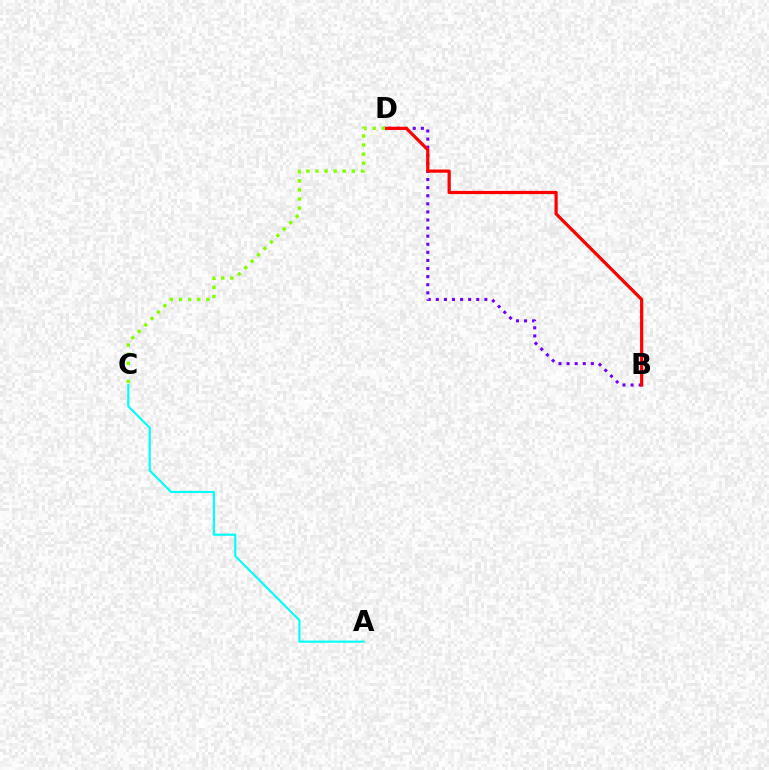{('B', 'D'): [{'color': '#7200ff', 'line_style': 'dotted', 'thickness': 2.2}, {'color': '#ff0000', 'line_style': 'solid', 'thickness': 2.32}], ('A', 'C'): [{'color': '#00fff6', 'line_style': 'solid', 'thickness': 1.55}], ('C', 'D'): [{'color': '#84ff00', 'line_style': 'dotted', 'thickness': 2.47}]}